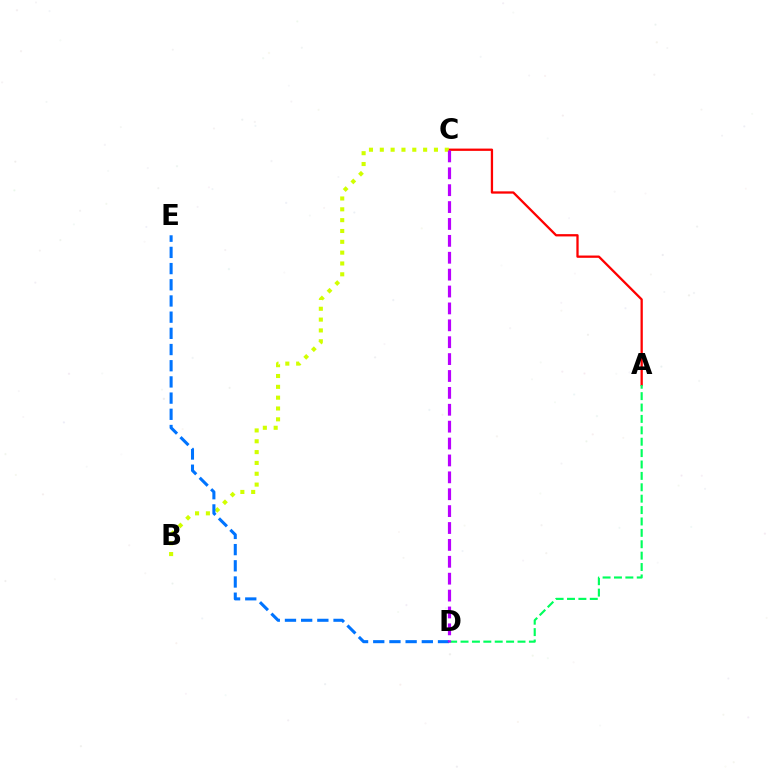{('A', 'C'): [{'color': '#ff0000', 'line_style': 'solid', 'thickness': 1.65}], ('A', 'D'): [{'color': '#00ff5c', 'line_style': 'dashed', 'thickness': 1.55}], ('B', 'C'): [{'color': '#d1ff00', 'line_style': 'dotted', 'thickness': 2.94}], ('D', 'E'): [{'color': '#0074ff', 'line_style': 'dashed', 'thickness': 2.2}], ('C', 'D'): [{'color': '#b900ff', 'line_style': 'dashed', 'thickness': 2.29}]}